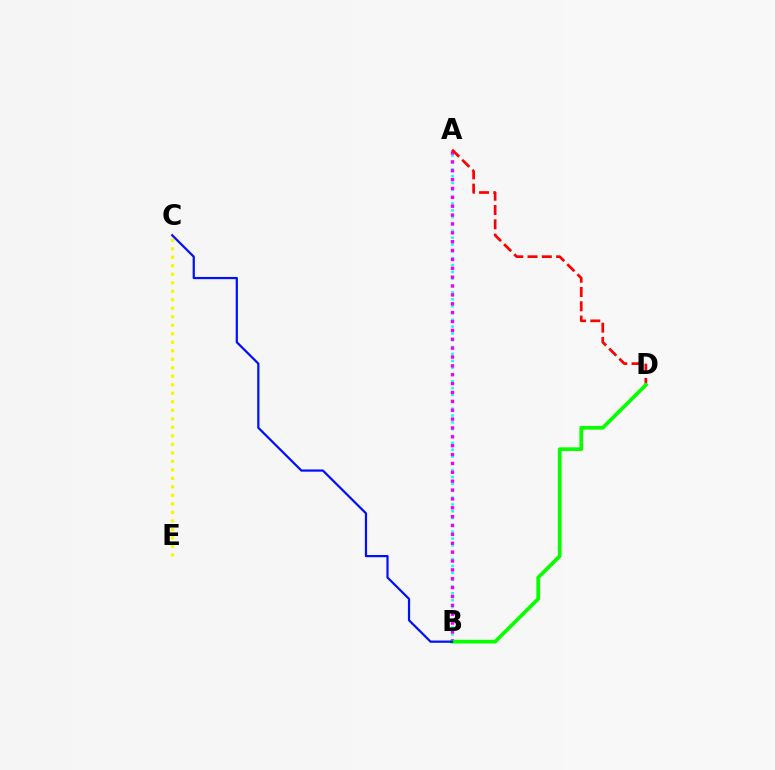{('A', 'B'): [{'color': '#00fff6', 'line_style': 'dotted', 'thickness': 1.86}, {'color': '#ee00ff', 'line_style': 'dotted', 'thickness': 2.41}], ('C', 'E'): [{'color': '#fcf500', 'line_style': 'dotted', 'thickness': 2.31}], ('A', 'D'): [{'color': '#ff0000', 'line_style': 'dashed', 'thickness': 1.94}], ('B', 'D'): [{'color': '#08ff00', 'line_style': 'solid', 'thickness': 2.66}], ('B', 'C'): [{'color': '#0010ff', 'line_style': 'solid', 'thickness': 1.6}]}